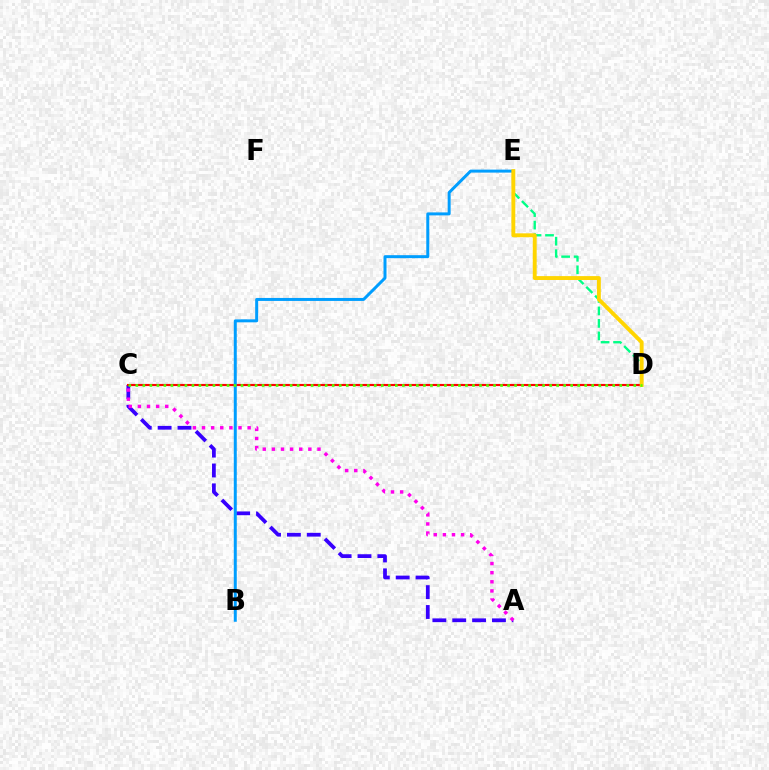{('D', 'E'): [{'color': '#00ff86', 'line_style': 'dashed', 'thickness': 1.7}, {'color': '#ffd500', 'line_style': 'solid', 'thickness': 2.81}], ('A', 'C'): [{'color': '#3700ff', 'line_style': 'dashed', 'thickness': 2.7}, {'color': '#ff00ed', 'line_style': 'dotted', 'thickness': 2.48}], ('C', 'D'): [{'color': '#ff0000', 'line_style': 'solid', 'thickness': 1.54}, {'color': '#4fff00', 'line_style': 'dotted', 'thickness': 1.91}], ('B', 'E'): [{'color': '#009eff', 'line_style': 'solid', 'thickness': 2.15}]}